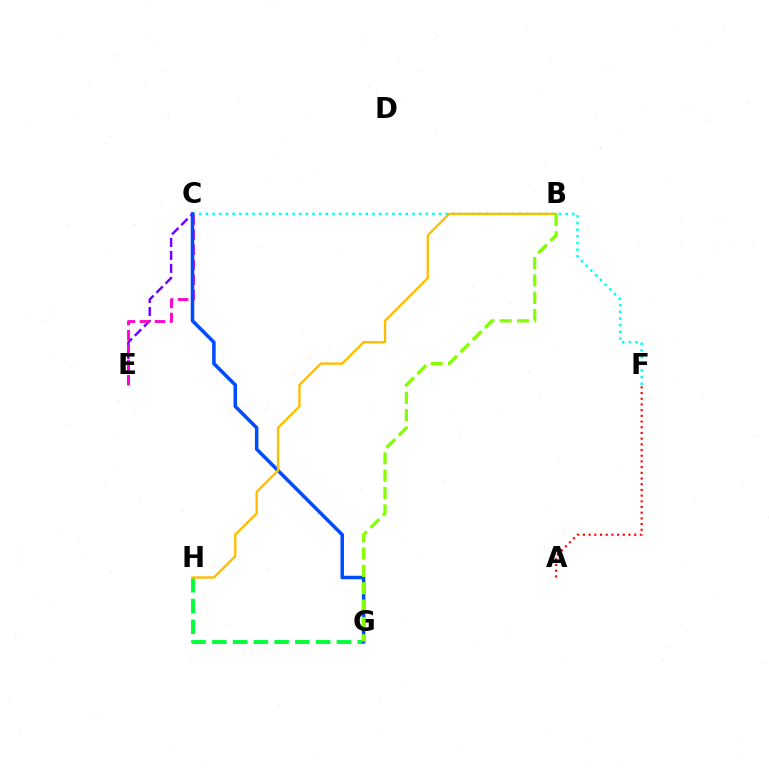{('C', 'F'): [{'color': '#00fff6', 'line_style': 'dotted', 'thickness': 1.81}], ('G', 'H'): [{'color': '#00ff39', 'line_style': 'dashed', 'thickness': 2.82}], ('A', 'F'): [{'color': '#ff0000', 'line_style': 'dotted', 'thickness': 1.55}], ('C', 'E'): [{'color': '#7200ff', 'line_style': 'dashed', 'thickness': 1.76}, {'color': '#ff00cf', 'line_style': 'dashed', 'thickness': 2.04}], ('C', 'G'): [{'color': '#004bff', 'line_style': 'solid', 'thickness': 2.54}], ('B', 'H'): [{'color': '#ffbd00', 'line_style': 'solid', 'thickness': 1.69}], ('B', 'G'): [{'color': '#84ff00', 'line_style': 'dashed', 'thickness': 2.36}]}